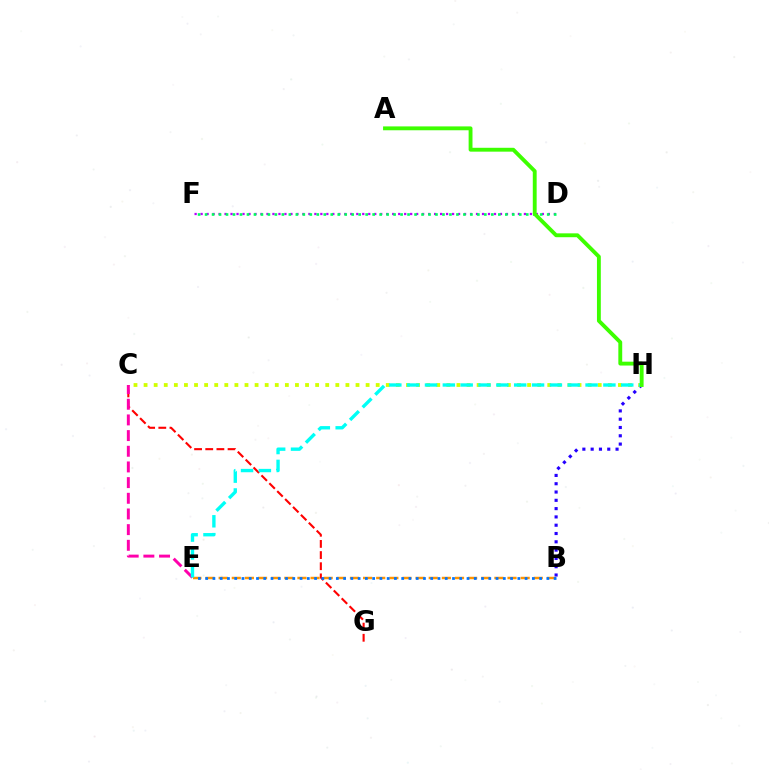{('B', 'H'): [{'color': '#2500ff', 'line_style': 'dotted', 'thickness': 2.25}], ('C', 'H'): [{'color': '#d1ff00', 'line_style': 'dotted', 'thickness': 2.74}], ('C', 'G'): [{'color': '#ff0000', 'line_style': 'dashed', 'thickness': 1.52}], ('B', 'E'): [{'color': '#ff9400', 'line_style': 'dashed', 'thickness': 1.78}, {'color': '#0074ff', 'line_style': 'dotted', 'thickness': 1.97}], ('C', 'E'): [{'color': '#ff00ac', 'line_style': 'dashed', 'thickness': 2.13}], ('D', 'F'): [{'color': '#b900ff', 'line_style': 'dotted', 'thickness': 1.63}, {'color': '#00ff5c', 'line_style': 'dotted', 'thickness': 1.9}], ('E', 'H'): [{'color': '#00fff6', 'line_style': 'dashed', 'thickness': 2.42}], ('A', 'H'): [{'color': '#3dff00', 'line_style': 'solid', 'thickness': 2.78}]}